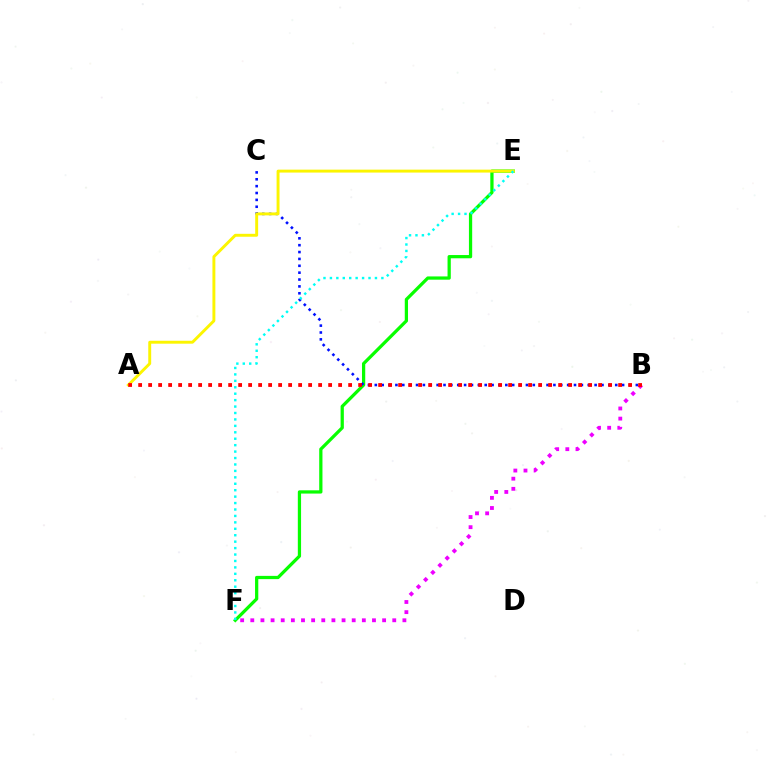{('E', 'F'): [{'color': '#08ff00', 'line_style': 'solid', 'thickness': 2.34}, {'color': '#00fff6', 'line_style': 'dotted', 'thickness': 1.75}], ('B', 'C'): [{'color': '#0010ff', 'line_style': 'dotted', 'thickness': 1.87}], ('B', 'F'): [{'color': '#ee00ff', 'line_style': 'dotted', 'thickness': 2.76}], ('A', 'E'): [{'color': '#fcf500', 'line_style': 'solid', 'thickness': 2.1}], ('A', 'B'): [{'color': '#ff0000', 'line_style': 'dotted', 'thickness': 2.72}]}